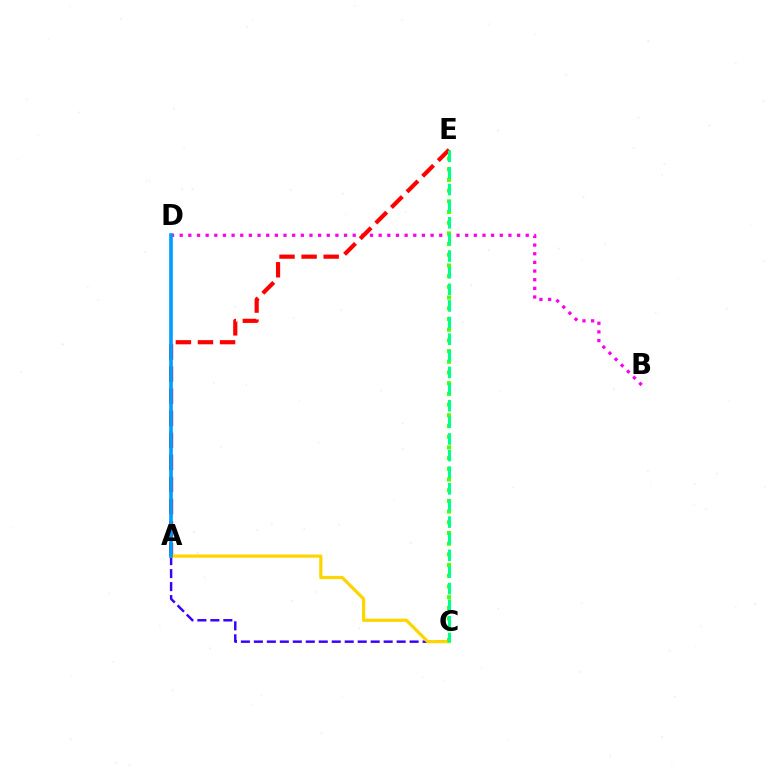{('B', 'D'): [{'color': '#ff00ed', 'line_style': 'dotted', 'thickness': 2.35}], ('A', 'C'): [{'color': '#3700ff', 'line_style': 'dashed', 'thickness': 1.76}, {'color': '#ffd500', 'line_style': 'solid', 'thickness': 2.32}], ('A', 'E'): [{'color': '#ff0000', 'line_style': 'dashed', 'thickness': 3.0}], ('A', 'D'): [{'color': '#009eff', 'line_style': 'solid', 'thickness': 2.63}], ('C', 'E'): [{'color': '#4fff00', 'line_style': 'dotted', 'thickness': 2.91}, {'color': '#00ff86', 'line_style': 'dashed', 'thickness': 2.26}]}